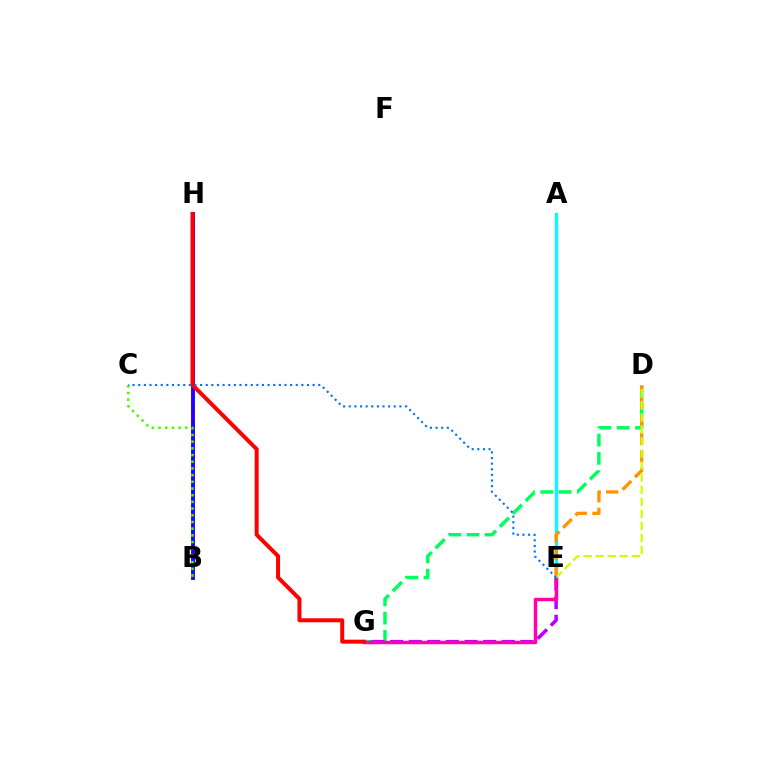{('A', 'E'): [{'color': '#00fff6', 'line_style': 'solid', 'thickness': 2.34}], ('D', 'G'): [{'color': '#00ff5c', 'line_style': 'dashed', 'thickness': 2.49}], ('D', 'E'): [{'color': '#ff9400', 'line_style': 'dashed', 'thickness': 2.39}, {'color': '#d1ff00', 'line_style': 'dashed', 'thickness': 1.64}], ('B', 'H'): [{'color': '#2500ff', 'line_style': 'solid', 'thickness': 2.8}], ('E', 'G'): [{'color': '#b900ff', 'line_style': 'dashed', 'thickness': 2.53}, {'color': '#ff00ac', 'line_style': 'solid', 'thickness': 2.51}], ('B', 'C'): [{'color': '#3dff00', 'line_style': 'dotted', 'thickness': 1.82}], ('G', 'H'): [{'color': '#ff0000', 'line_style': 'solid', 'thickness': 2.87}], ('C', 'E'): [{'color': '#0074ff', 'line_style': 'dotted', 'thickness': 1.53}]}